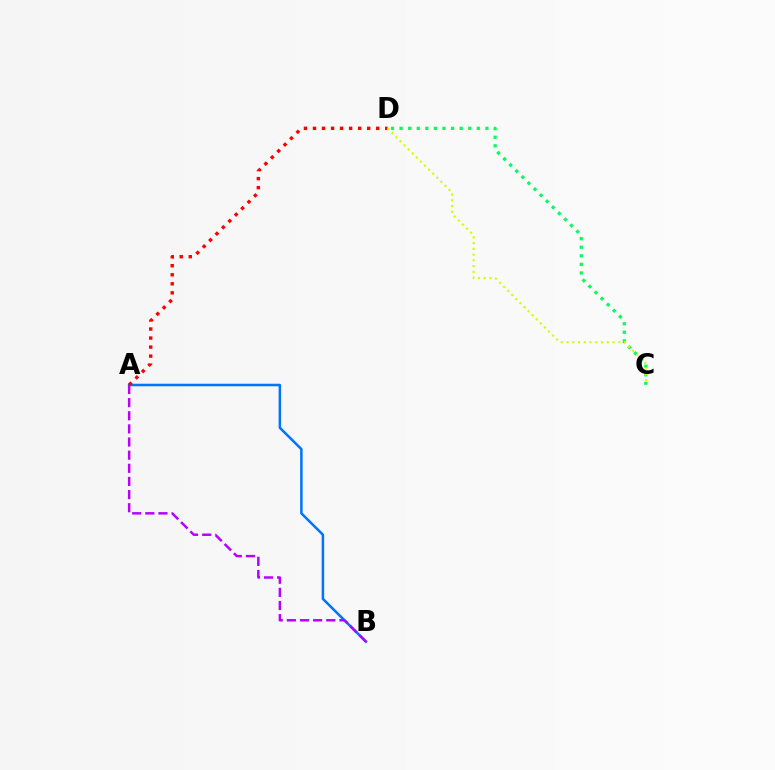{('C', 'D'): [{'color': '#00ff5c', 'line_style': 'dotted', 'thickness': 2.33}, {'color': '#d1ff00', 'line_style': 'dotted', 'thickness': 1.56}], ('A', 'B'): [{'color': '#0074ff', 'line_style': 'solid', 'thickness': 1.82}, {'color': '#b900ff', 'line_style': 'dashed', 'thickness': 1.78}], ('A', 'D'): [{'color': '#ff0000', 'line_style': 'dotted', 'thickness': 2.45}]}